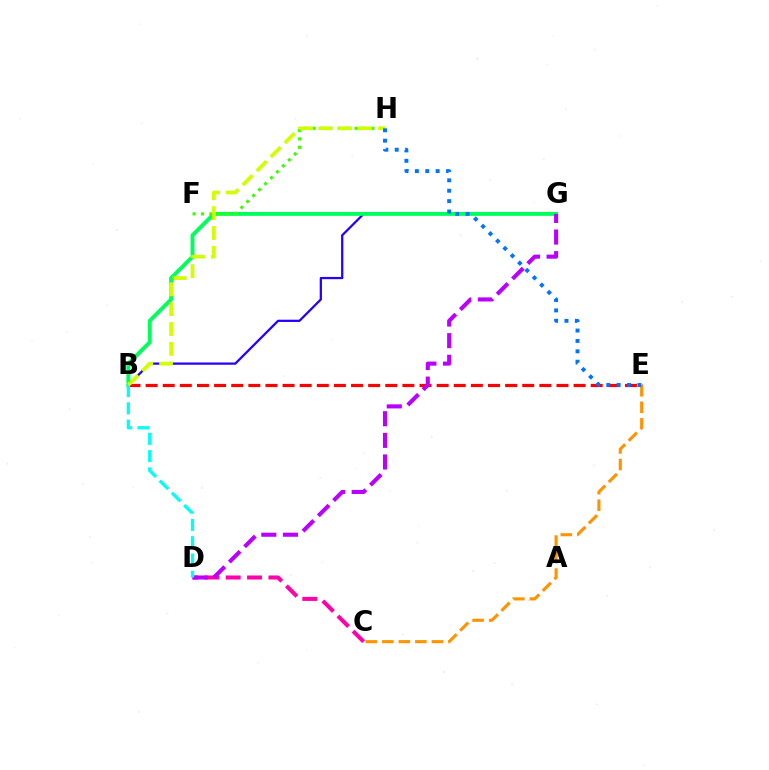{('B', 'G'): [{'color': '#2500ff', 'line_style': 'solid', 'thickness': 1.62}, {'color': '#00ff5c', 'line_style': 'solid', 'thickness': 2.83}], ('C', 'D'): [{'color': '#ff00ac', 'line_style': 'dashed', 'thickness': 2.9}], ('B', 'E'): [{'color': '#ff0000', 'line_style': 'dashed', 'thickness': 2.33}], ('F', 'H'): [{'color': '#3dff00', 'line_style': 'dotted', 'thickness': 2.28}], ('D', 'G'): [{'color': '#b900ff', 'line_style': 'dashed', 'thickness': 2.94}], ('B', 'D'): [{'color': '#00fff6', 'line_style': 'dashed', 'thickness': 2.35}], ('B', 'H'): [{'color': '#d1ff00', 'line_style': 'dashed', 'thickness': 2.69}], ('C', 'E'): [{'color': '#ff9400', 'line_style': 'dashed', 'thickness': 2.24}], ('E', 'H'): [{'color': '#0074ff', 'line_style': 'dotted', 'thickness': 2.82}]}